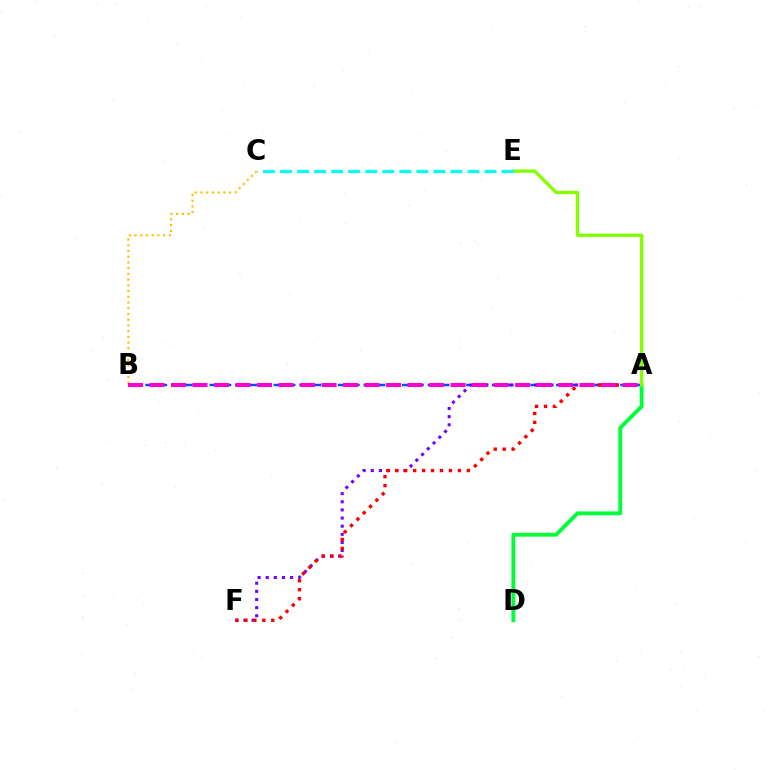{('A', 'B'): [{'color': '#004bff', 'line_style': 'dashed', 'thickness': 1.74}, {'color': '#ff00cf', 'line_style': 'dashed', 'thickness': 2.92}], ('A', 'F'): [{'color': '#7200ff', 'line_style': 'dotted', 'thickness': 2.21}, {'color': '#ff0000', 'line_style': 'dotted', 'thickness': 2.43}], ('A', 'D'): [{'color': '#00ff39', 'line_style': 'solid', 'thickness': 2.78}], ('B', 'C'): [{'color': '#ffbd00', 'line_style': 'dotted', 'thickness': 1.55}], ('A', 'E'): [{'color': '#84ff00', 'line_style': 'solid', 'thickness': 2.37}], ('C', 'E'): [{'color': '#00fff6', 'line_style': 'dashed', 'thickness': 2.31}]}